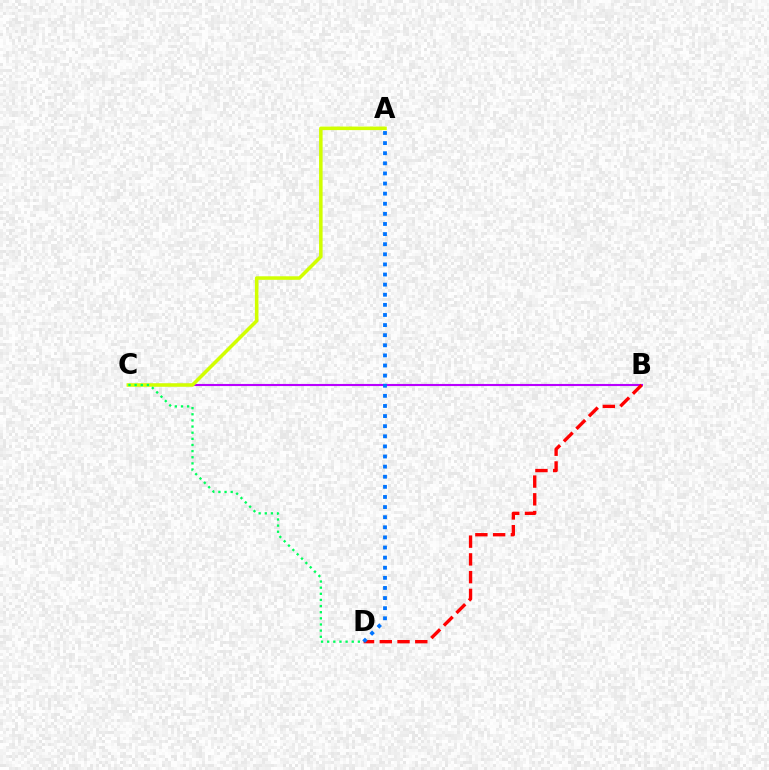{('B', 'C'): [{'color': '#b900ff', 'line_style': 'solid', 'thickness': 1.52}], ('B', 'D'): [{'color': '#ff0000', 'line_style': 'dashed', 'thickness': 2.41}], ('A', 'C'): [{'color': '#d1ff00', 'line_style': 'solid', 'thickness': 2.55}], ('C', 'D'): [{'color': '#00ff5c', 'line_style': 'dotted', 'thickness': 1.67}], ('A', 'D'): [{'color': '#0074ff', 'line_style': 'dotted', 'thickness': 2.75}]}